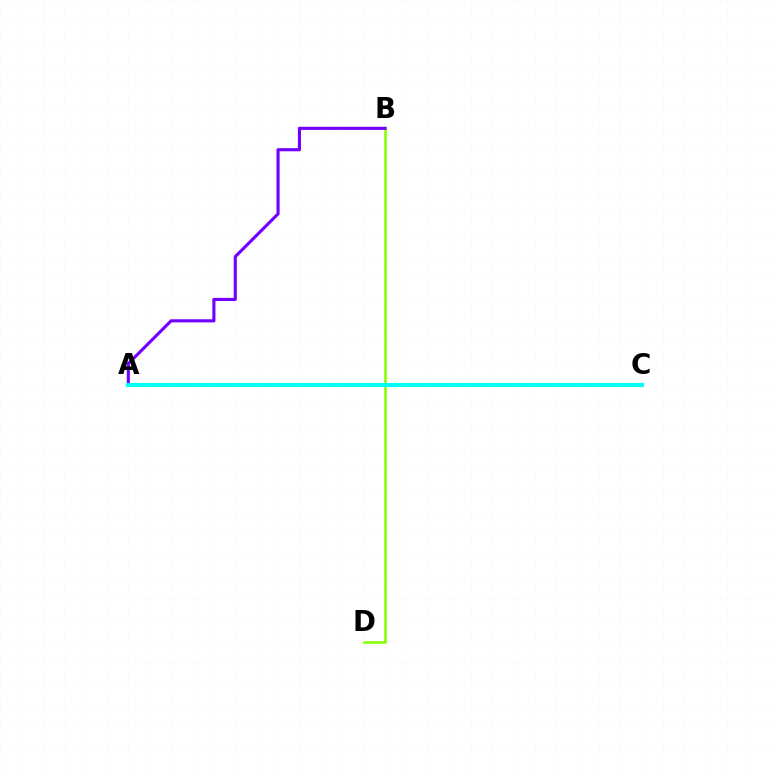{('A', 'C'): [{'color': '#ff0000', 'line_style': 'dashed', 'thickness': 2.16}, {'color': '#00fff6', 'line_style': 'solid', 'thickness': 2.96}], ('B', 'D'): [{'color': '#84ff00', 'line_style': 'solid', 'thickness': 1.85}], ('A', 'B'): [{'color': '#7200ff', 'line_style': 'solid', 'thickness': 2.25}]}